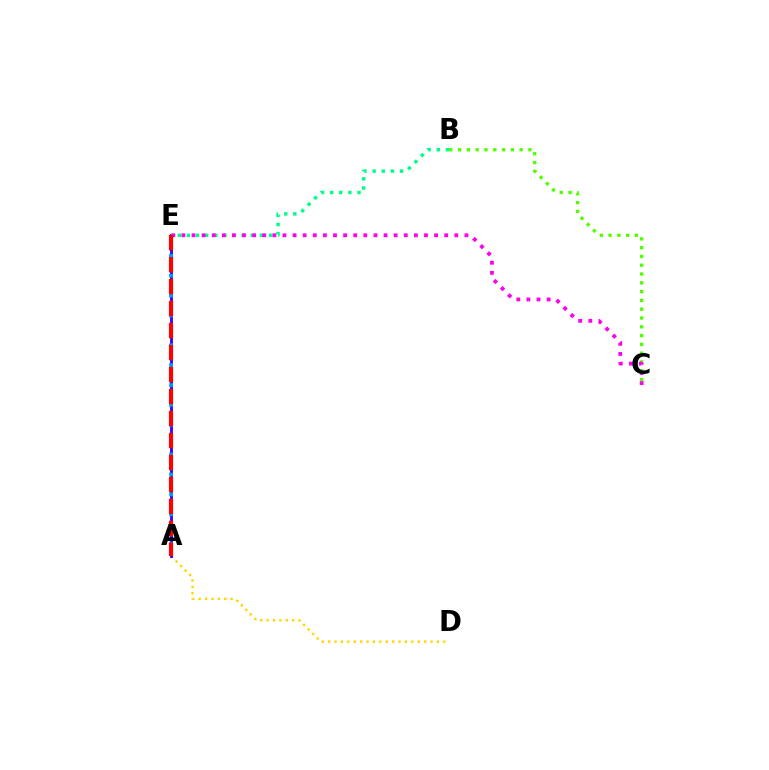{('A', 'D'): [{'color': '#ffd500', 'line_style': 'dotted', 'thickness': 1.74}], ('A', 'E'): [{'color': '#3700ff', 'line_style': 'solid', 'thickness': 2.06}, {'color': '#009eff', 'line_style': 'dotted', 'thickness': 2.7}, {'color': '#ff0000', 'line_style': 'dashed', 'thickness': 2.99}], ('B', 'C'): [{'color': '#4fff00', 'line_style': 'dotted', 'thickness': 2.39}], ('B', 'E'): [{'color': '#00ff86', 'line_style': 'dotted', 'thickness': 2.48}], ('C', 'E'): [{'color': '#ff00ed', 'line_style': 'dotted', 'thickness': 2.75}]}